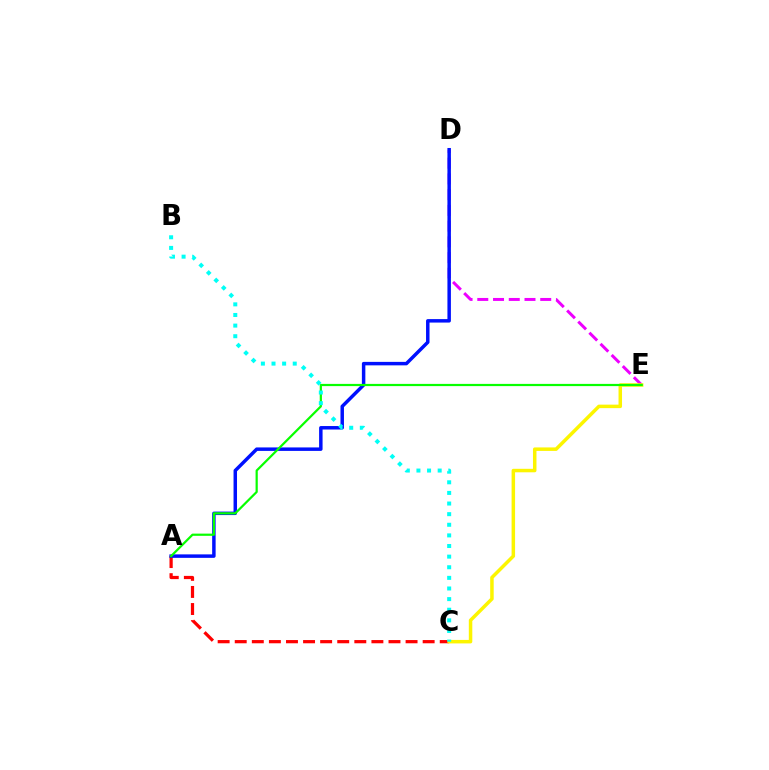{('D', 'E'): [{'color': '#ee00ff', 'line_style': 'dashed', 'thickness': 2.14}], ('A', 'C'): [{'color': '#ff0000', 'line_style': 'dashed', 'thickness': 2.32}], ('C', 'E'): [{'color': '#fcf500', 'line_style': 'solid', 'thickness': 2.52}], ('A', 'D'): [{'color': '#0010ff', 'line_style': 'solid', 'thickness': 2.5}], ('A', 'E'): [{'color': '#08ff00', 'line_style': 'solid', 'thickness': 1.59}], ('B', 'C'): [{'color': '#00fff6', 'line_style': 'dotted', 'thickness': 2.89}]}